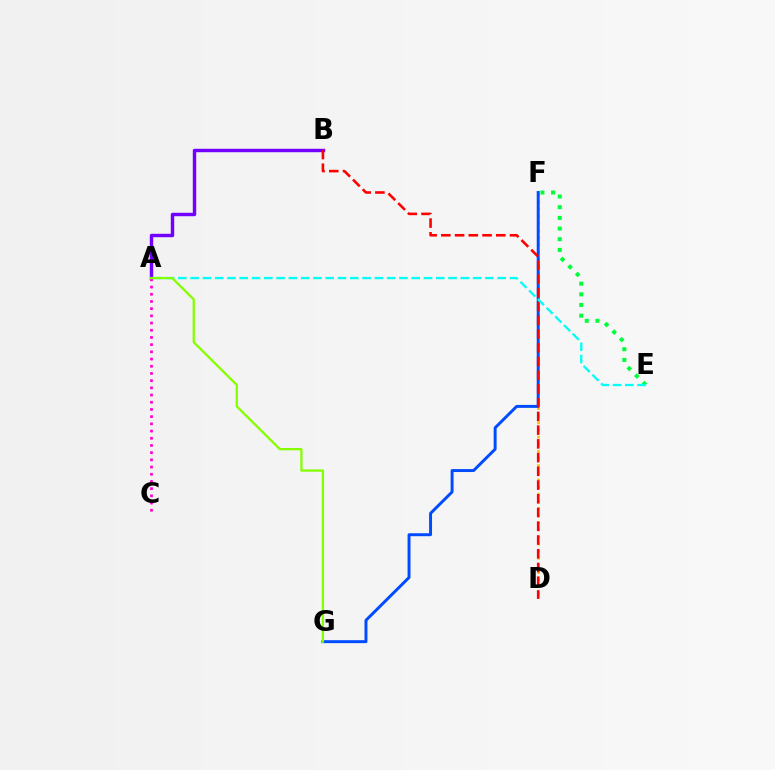{('E', 'F'): [{'color': '#00ff39', 'line_style': 'dotted', 'thickness': 2.9}], ('D', 'F'): [{'color': '#ffbd00', 'line_style': 'dotted', 'thickness': 1.94}], ('F', 'G'): [{'color': '#004bff', 'line_style': 'solid', 'thickness': 2.12}], ('A', 'B'): [{'color': '#7200ff', 'line_style': 'solid', 'thickness': 2.47}], ('B', 'D'): [{'color': '#ff0000', 'line_style': 'dashed', 'thickness': 1.87}], ('A', 'C'): [{'color': '#ff00cf', 'line_style': 'dotted', 'thickness': 1.96}], ('A', 'E'): [{'color': '#00fff6', 'line_style': 'dashed', 'thickness': 1.67}], ('A', 'G'): [{'color': '#84ff00', 'line_style': 'solid', 'thickness': 1.64}]}